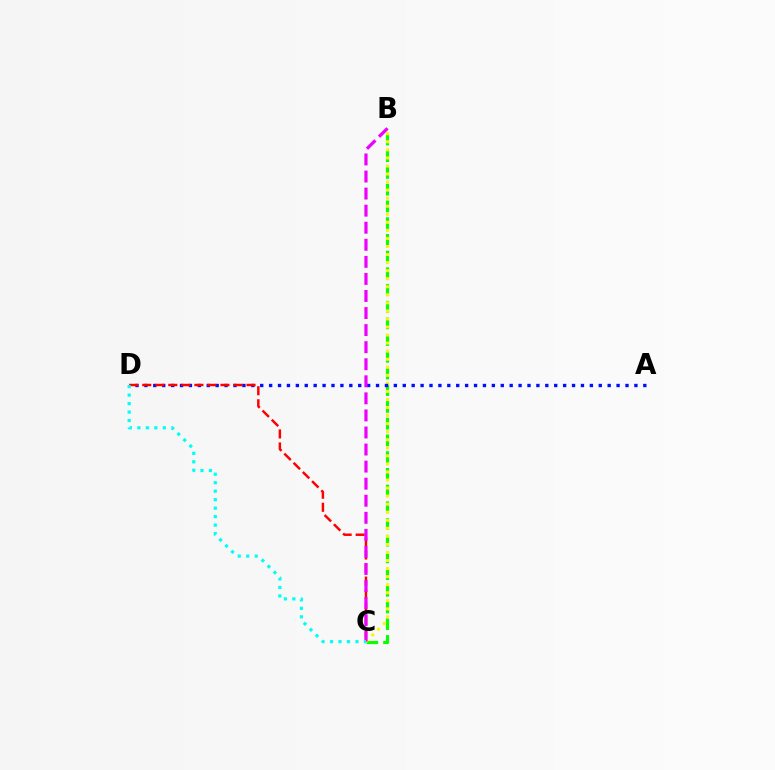{('B', 'C'): [{'color': '#08ff00', 'line_style': 'dashed', 'thickness': 2.27}, {'color': '#fcf500', 'line_style': 'dotted', 'thickness': 2.19}, {'color': '#ee00ff', 'line_style': 'dashed', 'thickness': 2.32}], ('A', 'D'): [{'color': '#0010ff', 'line_style': 'dotted', 'thickness': 2.42}], ('C', 'D'): [{'color': '#ff0000', 'line_style': 'dashed', 'thickness': 1.77}, {'color': '#00fff6', 'line_style': 'dotted', 'thickness': 2.3}]}